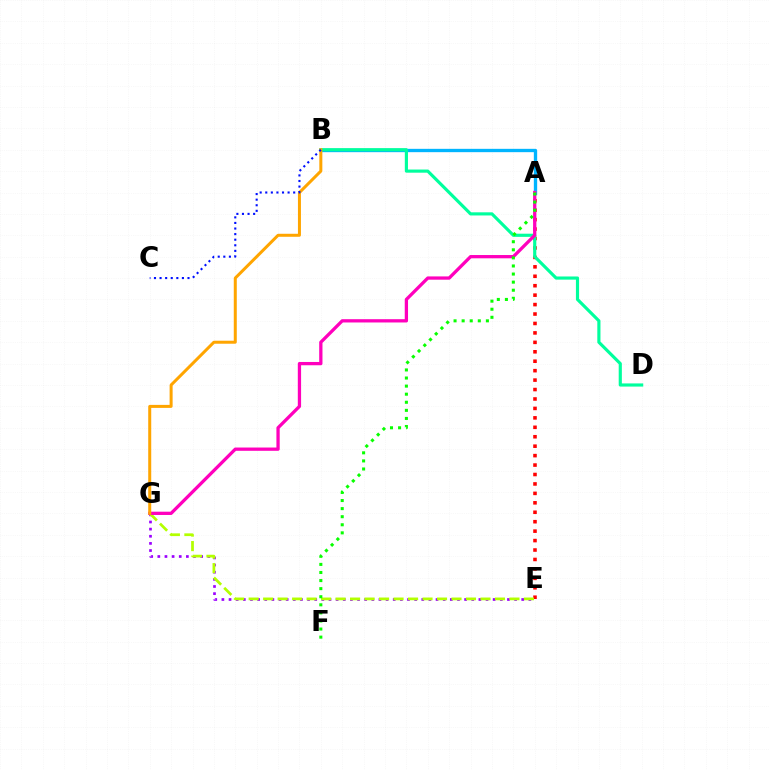{('E', 'G'): [{'color': '#9b00ff', 'line_style': 'dotted', 'thickness': 1.94}, {'color': '#b3ff00', 'line_style': 'dashed', 'thickness': 1.97}], ('A', 'B'): [{'color': '#00b5ff', 'line_style': 'solid', 'thickness': 2.39}], ('A', 'E'): [{'color': '#ff0000', 'line_style': 'dotted', 'thickness': 2.56}], ('B', 'D'): [{'color': '#00ff9d', 'line_style': 'solid', 'thickness': 2.27}], ('A', 'G'): [{'color': '#ff00bd', 'line_style': 'solid', 'thickness': 2.36}], ('A', 'F'): [{'color': '#08ff00', 'line_style': 'dotted', 'thickness': 2.2}], ('B', 'G'): [{'color': '#ffa500', 'line_style': 'solid', 'thickness': 2.17}], ('B', 'C'): [{'color': '#0010ff', 'line_style': 'dotted', 'thickness': 1.52}]}